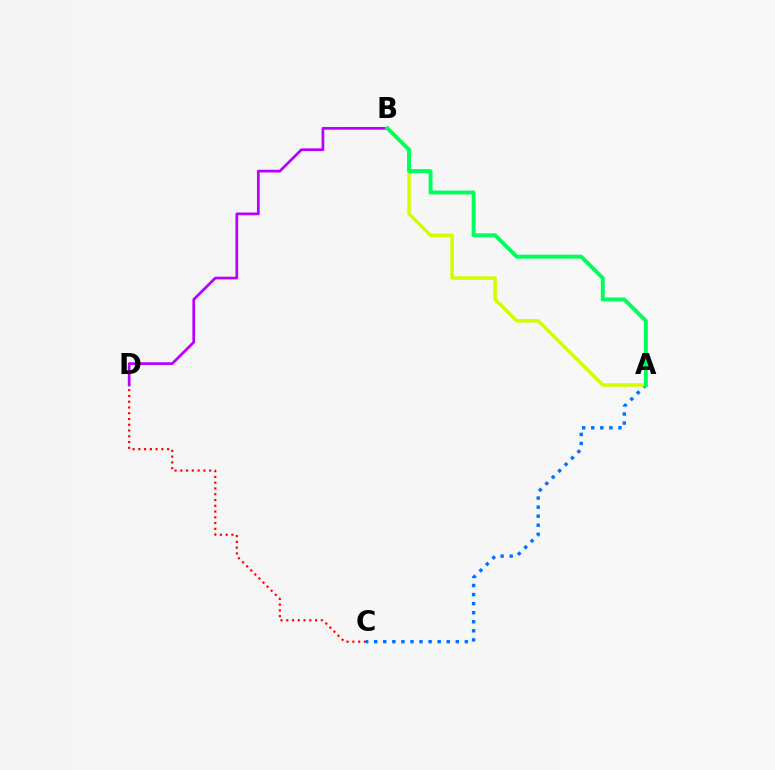{('A', 'C'): [{'color': '#0074ff', 'line_style': 'dotted', 'thickness': 2.46}], ('B', 'D'): [{'color': '#b900ff', 'line_style': 'solid', 'thickness': 1.96}], ('C', 'D'): [{'color': '#ff0000', 'line_style': 'dotted', 'thickness': 1.57}], ('A', 'B'): [{'color': '#d1ff00', 'line_style': 'solid', 'thickness': 2.52}, {'color': '#00ff5c', 'line_style': 'solid', 'thickness': 2.83}]}